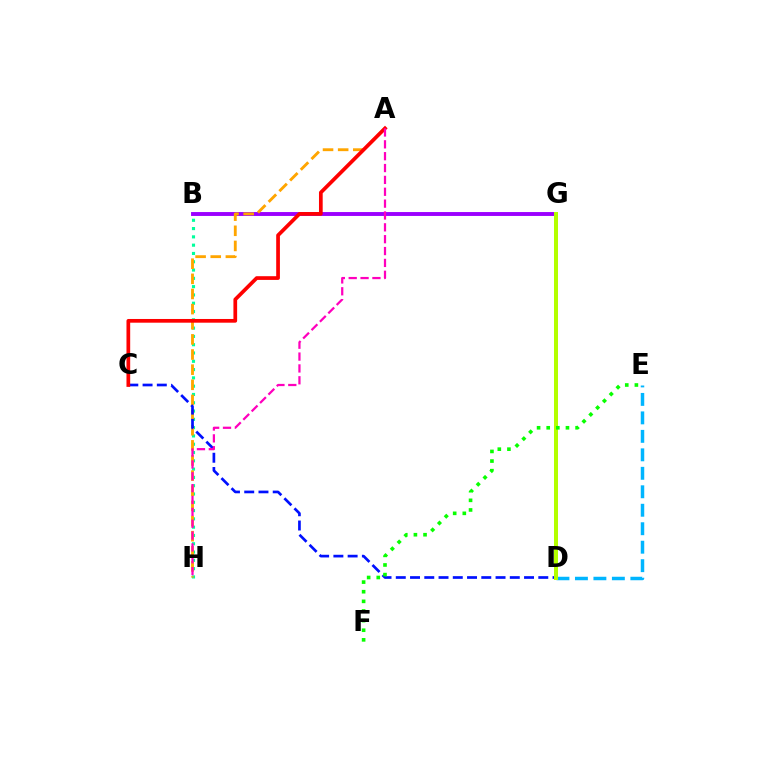{('B', 'G'): [{'color': '#9b00ff', 'line_style': 'solid', 'thickness': 2.8}], ('B', 'H'): [{'color': '#00ff9d', 'line_style': 'dotted', 'thickness': 2.25}], ('A', 'H'): [{'color': '#ffa500', 'line_style': 'dashed', 'thickness': 2.06}, {'color': '#ff00bd', 'line_style': 'dashed', 'thickness': 1.61}], ('D', 'E'): [{'color': '#00b5ff', 'line_style': 'dashed', 'thickness': 2.51}], ('C', 'D'): [{'color': '#0010ff', 'line_style': 'dashed', 'thickness': 1.94}], ('A', 'C'): [{'color': '#ff0000', 'line_style': 'solid', 'thickness': 2.67}], ('D', 'G'): [{'color': '#b3ff00', 'line_style': 'solid', 'thickness': 2.88}], ('E', 'F'): [{'color': '#08ff00', 'line_style': 'dotted', 'thickness': 2.62}]}